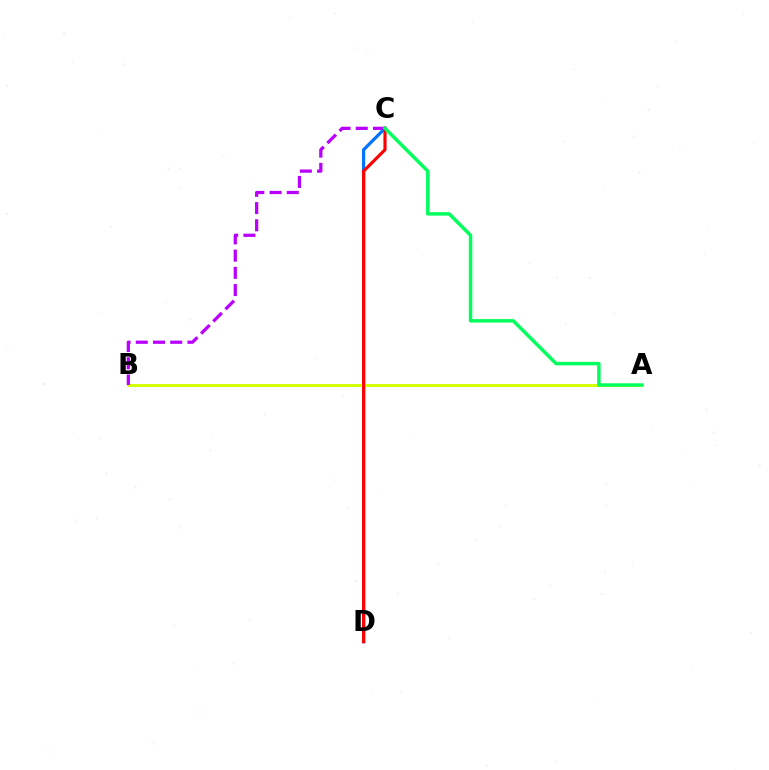{('C', 'D'): [{'color': '#0074ff', 'line_style': 'solid', 'thickness': 2.31}, {'color': '#ff0000', 'line_style': 'solid', 'thickness': 2.27}], ('A', 'B'): [{'color': '#d1ff00', 'line_style': 'solid', 'thickness': 2.09}], ('B', 'C'): [{'color': '#b900ff', 'line_style': 'dashed', 'thickness': 2.34}], ('A', 'C'): [{'color': '#00ff5c', 'line_style': 'solid', 'thickness': 2.49}]}